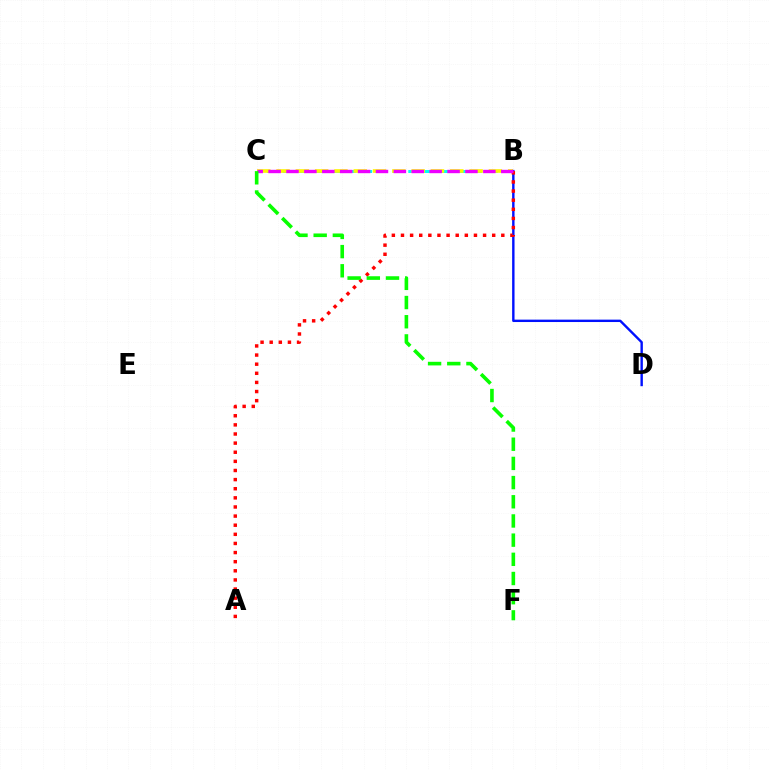{('B', 'C'): [{'color': '#00fff6', 'line_style': 'dashed', 'thickness': 2.13}, {'color': '#fcf500', 'line_style': 'dashed', 'thickness': 2.62}, {'color': '#ee00ff', 'line_style': 'dashed', 'thickness': 2.43}], ('B', 'D'): [{'color': '#0010ff', 'line_style': 'solid', 'thickness': 1.73}], ('A', 'B'): [{'color': '#ff0000', 'line_style': 'dotted', 'thickness': 2.48}], ('C', 'F'): [{'color': '#08ff00', 'line_style': 'dashed', 'thickness': 2.61}]}